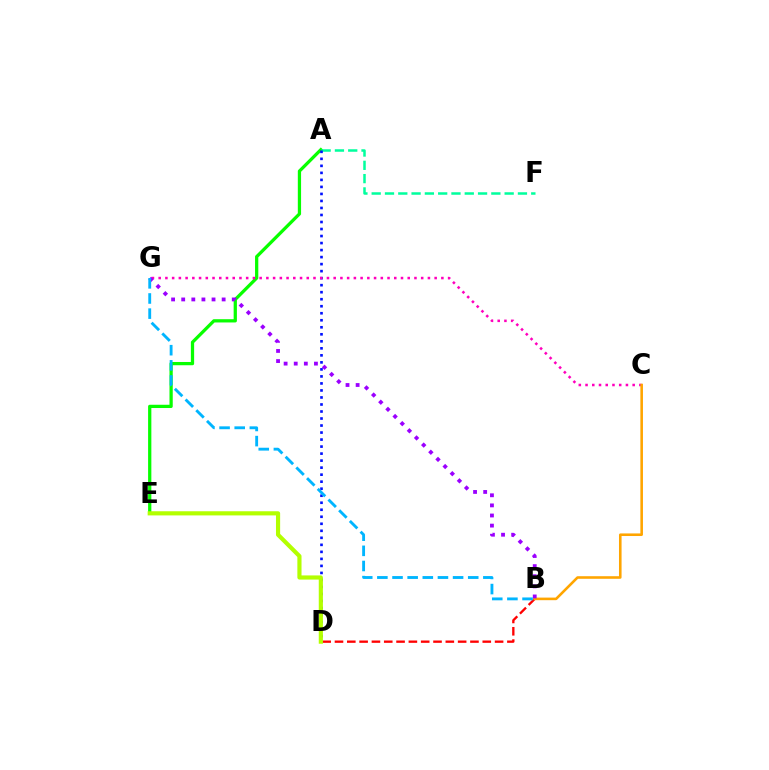{('A', 'E'): [{'color': '#08ff00', 'line_style': 'solid', 'thickness': 2.35}], ('A', 'F'): [{'color': '#00ff9d', 'line_style': 'dashed', 'thickness': 1.81}], ('A', 'D'): [{'color': '#0010ff', 'line_style': 'dotted', 'thickness': 1.91}], ('B', 'D'): [{'color': '#ff0000', 'line_style': 'dashed', 'thickness': 1.67}], ('C', 'G'): [{'color': '#ff00bd', 'line_style': 'dotted', 'thickness': 1.83}], ('B', 'C'): [{'color': '#ffa500', 'line_style': 'solid', 'thickness': 1.86}], ('B', 'G'): [{'color': '#9b00ff', 'line_style': 'dotted', 'thickness': 2.75}, {'color': '#00b5ff', 'line_style': 'dashed', 'thickness': 2.06}], ('D', 'E'): [{'color': '#b3ff00', 'line_style': 'solid', 'thickness': 2.99}]}